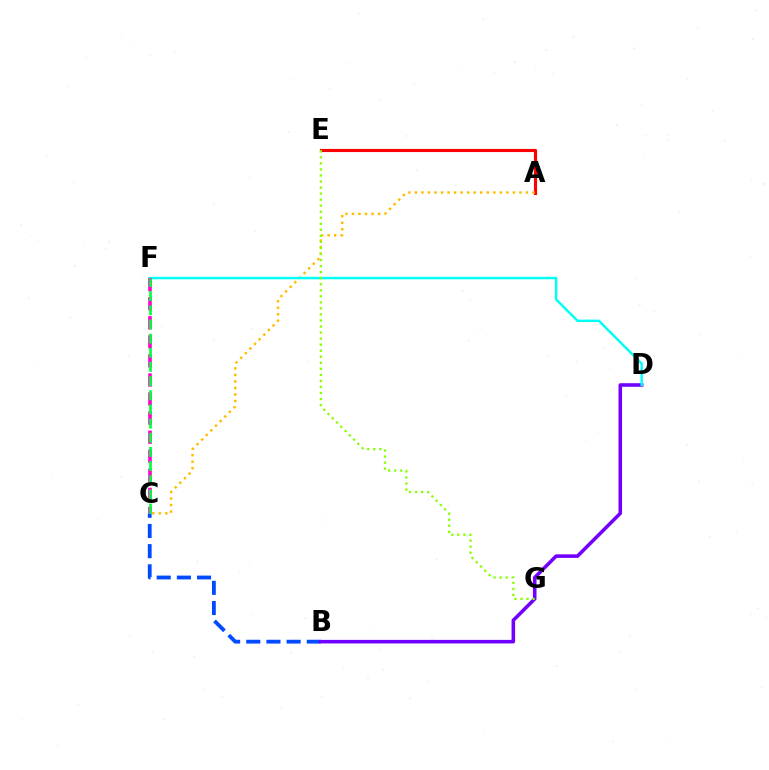{('A', 'E'): [{'color': '#ff0000', 'line_style': 'solid', 'thickness': 2.25}], ('B', 'C'): [{'color': '#004bff', 'line_style': 'dashed', 'thickness': 2.74}], ('B', 'D'): [{'color': '#7200ff', 'line_style': 'solid', 'thickness': 2.56}], ('A', 'C'): [{'color': '#ffbd00', 'line_style': 'dotted', 'thickness': 1.77}], ('D', 'F'): [{'color': '#00fff6', 'line_style': 'solid', 'thickness': 1.76}], ('C', 'F'): [{'color': '#ff00cf', 'line_style': 'dashed', 'thickness': 2.59}, {'color': '#00ff39', 'line_style': 'dashed', 'thickness': 1.92}], ('E', 'G'): [{'color': '#84ff00', 'line_style': 'dotted', 'thickness': 1.64}]}